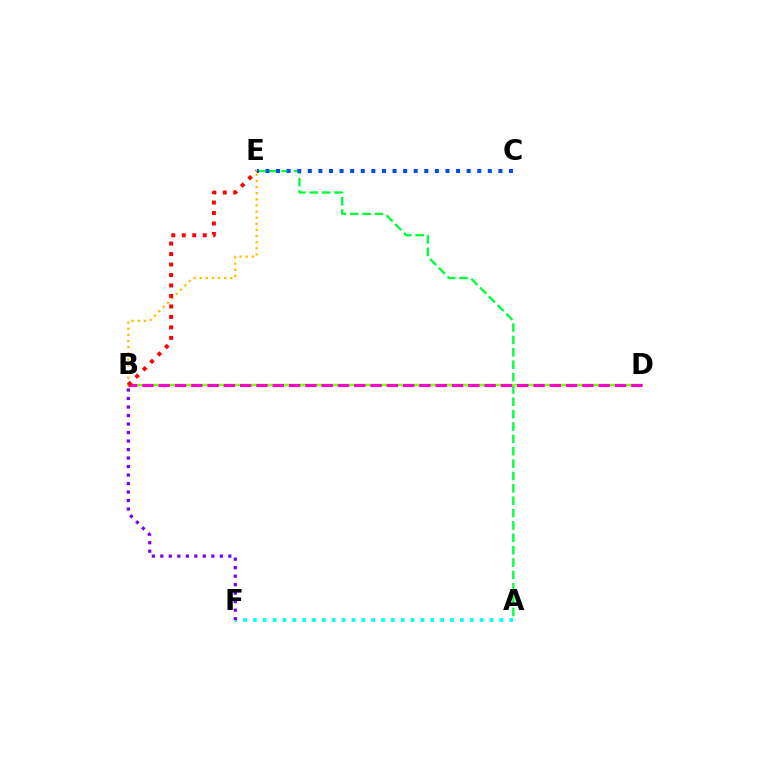{('A', 'F'): [{'color': '#00fff6', 'line_style': 'dotted', 'thickness': 2.68}], ('A', 'E'): [{'color': '#00ff39', 'line_style': 'dashed', 'thickness': 1.68}], ('C', 'E'): [{'color': '#004bff', 'line_style': 'dotted', 'thickness': 2.88}], ('B', 'D'): [{'color': '#84ff00', 'line_style': 'solid', 'thickness': 1.67}, {'color': '#ff00cf', 'line_style': 'dashed', 'thickness': 2.21}], ('B', 'E'): [{'color': '#ffbd00', 'line_style': 'dotted', 'thickness': 1.66}, {'color': '#ff0000', 'line_style': 'dotted', 'thickness': 2.85}], ('B', 'F'): [{'color': '#7200ff', 'line_style': 'dotted', 'thickness': 2.31}]}